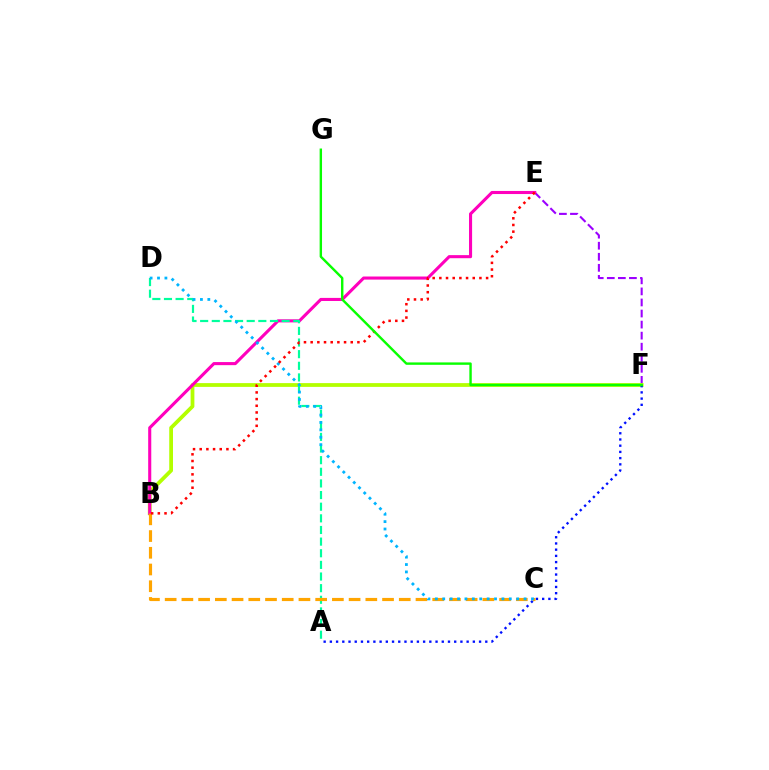{('E', 'F'): [{'color': '#9b00ff', 'line_style': 'dashed', 'thickness': 1.5}], ('B', 'F'): [{'color': '#b3ff00', 'line_style': 'solid', 'thickness': 2.71}], ('A', 'F'): [{'color': '#0010ff', 'line_style': 'dotted', 'thickness': 1.69}], ('B', 'E'): [{'color': '#ff00bd', 'line_style': 'solid', 'thickness': 2.22}, {'color': '#ff0000', 'line_style': 'dotted', 'thickness': 1.81}], ('A', 'D'): [{'color': '#00ff9d', 'line_style': 'dashed', 'thickness': 1.58}], ('B', 'C'): [{'color': '#ffa500', 'line_style': 'dashed', 'thickness': 2.27}], ('C', 'D'): [{'color': '#00b5ff', 'line_style': 'dotted', 'thickness': 2.01}], ('F', 'G'): [{'color': '#08ff00', 'line_style': 'solid', 'thickness': 1.73}]}